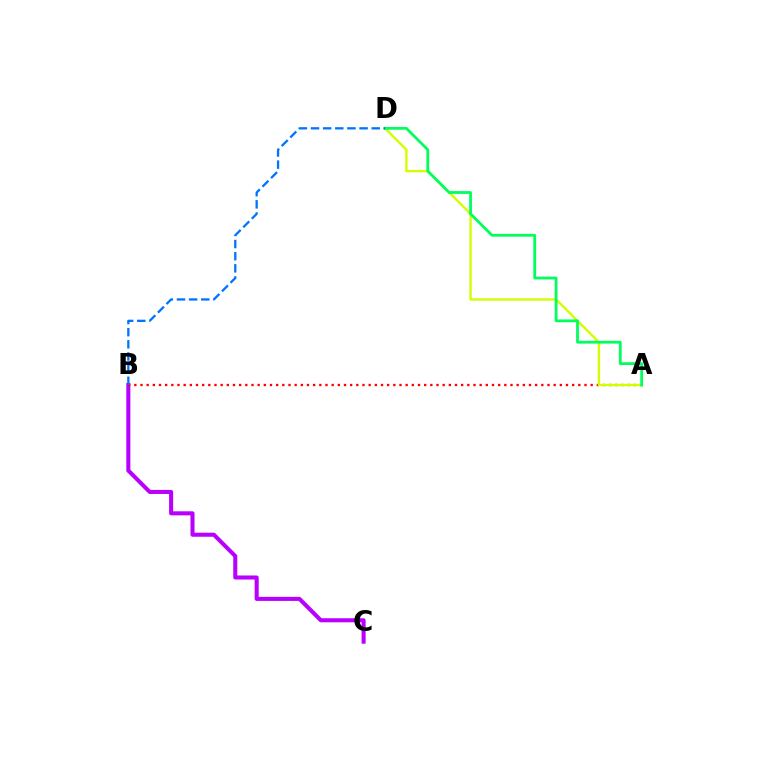{('B', 'C'): [{'color': '#b900ff', 'line_style': 'solid', 'thickness': 2.92}], ('A', 'B'): [{'color': '#ff0000', 'line_style': 'dotted', 'thickness': 1.68}], ('A', 'D'): [{'color': '#d1ff00', 'line_style': 'solid', 'thickness': 1.71}, {'color': '#00ff5c', 'line_style': 'solid', 'thickness': 2.0}], ('B', 'D'): [{'color': '#0074ff', 'line_style': 'dashed', 'thickness': 1.65}]}